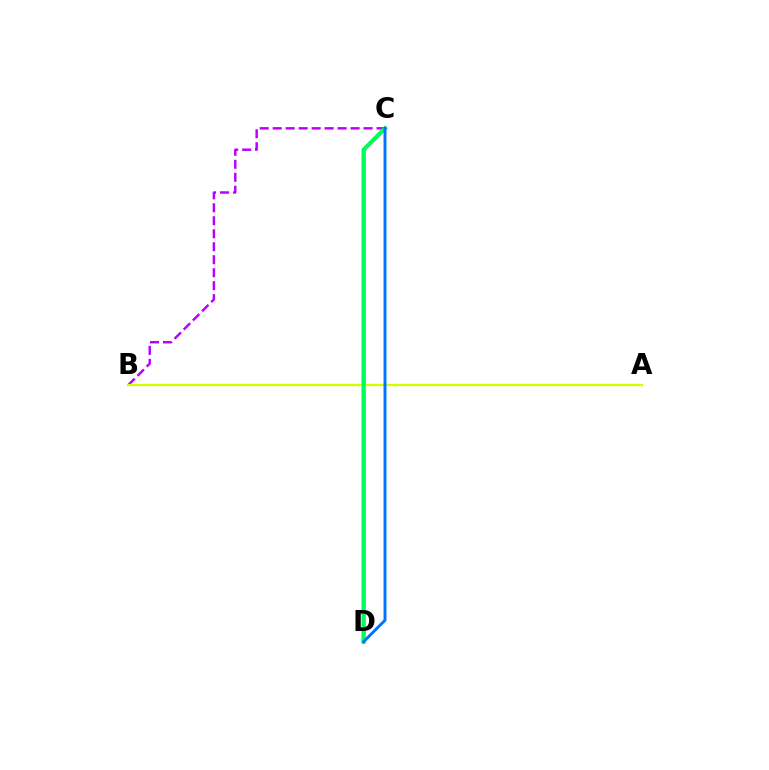{('C', 'D'): [{'color': '#ff0000', 'line_style': 'solid', 'thickness': 2.5}, {'color': '#00ff5c', 'line_style': 'solid', 'thickness': 2.9}, {'color': '#0074ff', 'line_style': 'solid', 'thickness': 2.11}], ('B', 'C'): [{'color': '#b900ff', 'line_style': 'dashed', 'thickness': 1.76}], ('A', 'B'): [{'color': '#d1ff00', 'line_style': 'solid', 'thickness': 1.66}]}